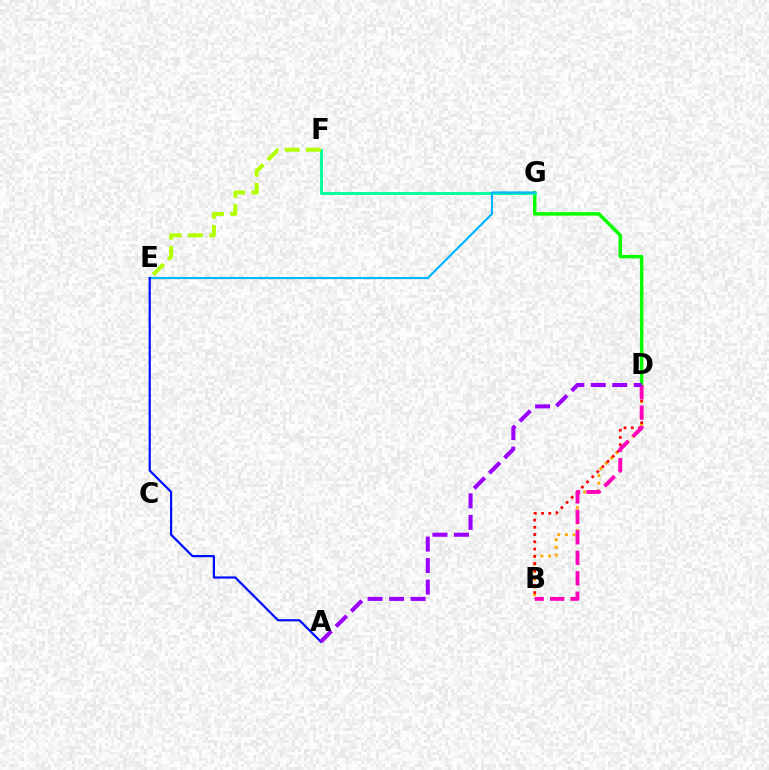{('B', 'D'): [{'color': '#ffa500', 'line_style': 'dotted', 'thickness': 2.07}, {'color': '#ff0000', 'line_style': 'dotted', 'thickness': 1.97}, {'color': '#ff00bd', 'line_style': 'dashed', 'thickness': 2.78}], ('D', 'G'): [{'color': '#08ff00', 'line_style': 'solid', 'thickness': 2.51}], ('F', 'G'): [{'color': '#00ff9d', 'line_style': 'solid', 'thickness': 2.06}], ('E', 'G'): [{'color': '#00b5ff', 'line_style': 'solid', 'thickness': 1.57}], ('A', 'E'): [{'color': '#0010ff', 'line_style': 'solid', 'thickness': 1.59}], ('A', 'D'): [{'color': '#9b00ff', 'line_style': 'dashed', 'thickness': 2.92}], ('E', 'F'): [{'color': '#b3ff00', 'line_style': 'dashed', 'thickness': 2.88}]}